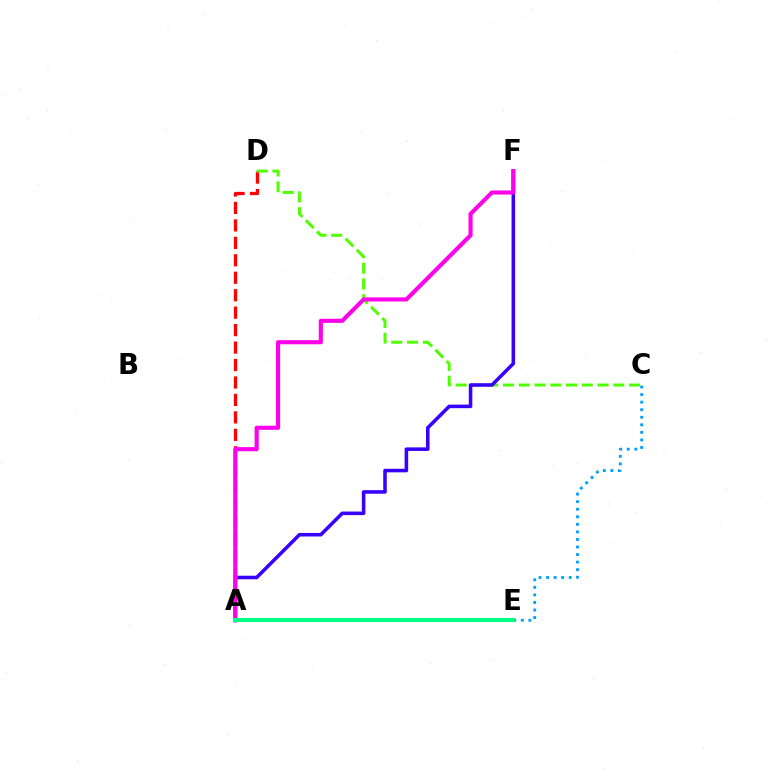{('C', 'E'): [{'color': '#009eff', 'line_style': 'dotted', 'thickness': 2.05}], ('A', 'E'): [{'color': '#ffd500', 'line_style': 'dashed', 'thickness': 1.68}, {'color': '#00ff86', 'line_style': 'solid', 'thickness': 2.94}], ('A', 'D'): [{'color': '#ff0000', 'line_style': 'dashed', 'thickness': 2.37}], ('C', 'D'): [{'color': '#4fff00', 'line_style': 'dashed', 'thickness': 2.14}], ('A', 'F'): [{'color': '#3700ff', 'line_style': 'solid', 'thickness': 2.56}, {'color': '#ff00ed', 'line_style': 'solid', 'thickness': 2.96}]}